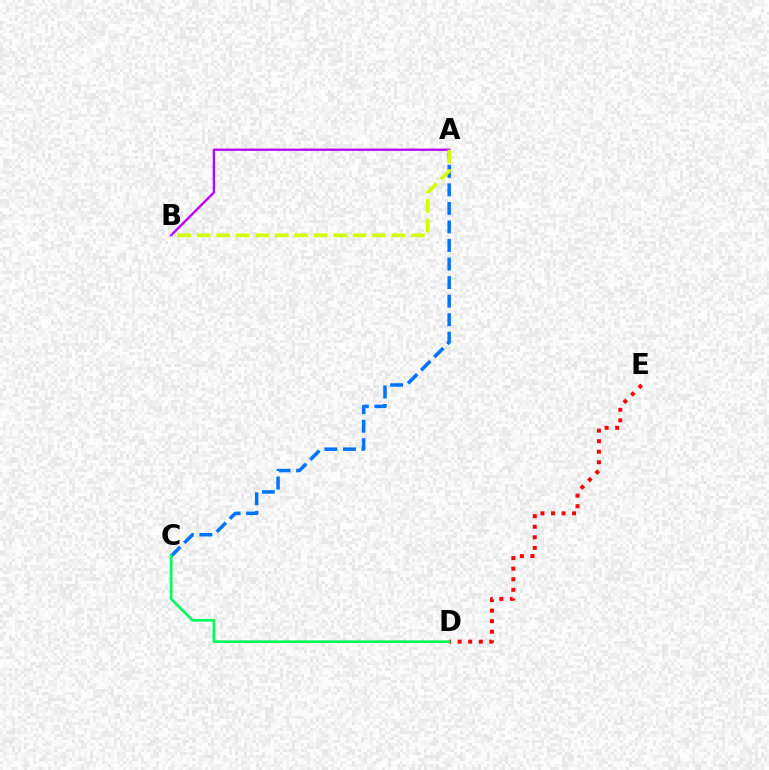{('A', 'C'): [{'color': '#0074ff', 'line_style': 'dashed', 'thickness': 2.52}], ('A', 'B'): [{'color': '#b900ff', 'line_style': 'solid', 'thickness': 1.68}, {'color': '#d1ff00', 'line_style': 'dashed', 'thickness': 2.65}], ('D', 'E'): [{'color': '#ff0000', 'line_style': 'dotted', 'thickness': 2.87}], ('C', 'D'): [{'color': '#00ff5c', 'line_style': 'solid', 'thickness': 1.93}]}